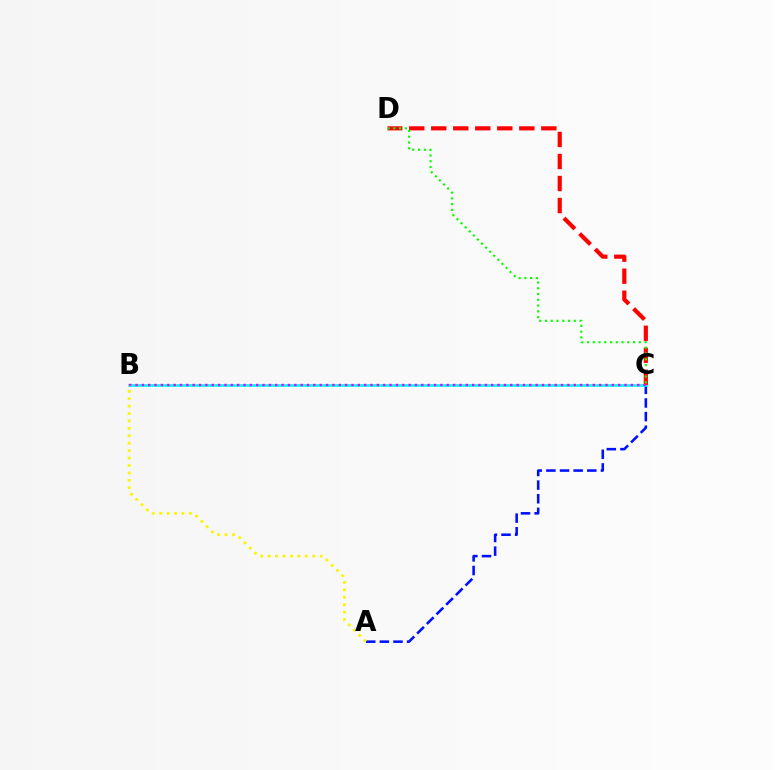{('A', 'C'): [{'color': '#0010ff', 'line_style': 'dashed', 'thickness': 1.85}], ('B', 'C'): [{'color': '#00fff6', 'line_style': 'solid', 'thickness': 1.98}, {'color': '#ee00ff', 'line_style': 'dotted', 'thickness': 1.73}], ('C', 'D'): [{'color': '#ff0000', 'line_style': 'dashed', 'thickness': 2.99}, {'color': '#08ff00', 'line_style': 'dotted', 'thickness': 1.57}], ('A', 'B'): [{'color': '#fcf500', 'line_style': 'dotted', 'thickness': 2.02}]}